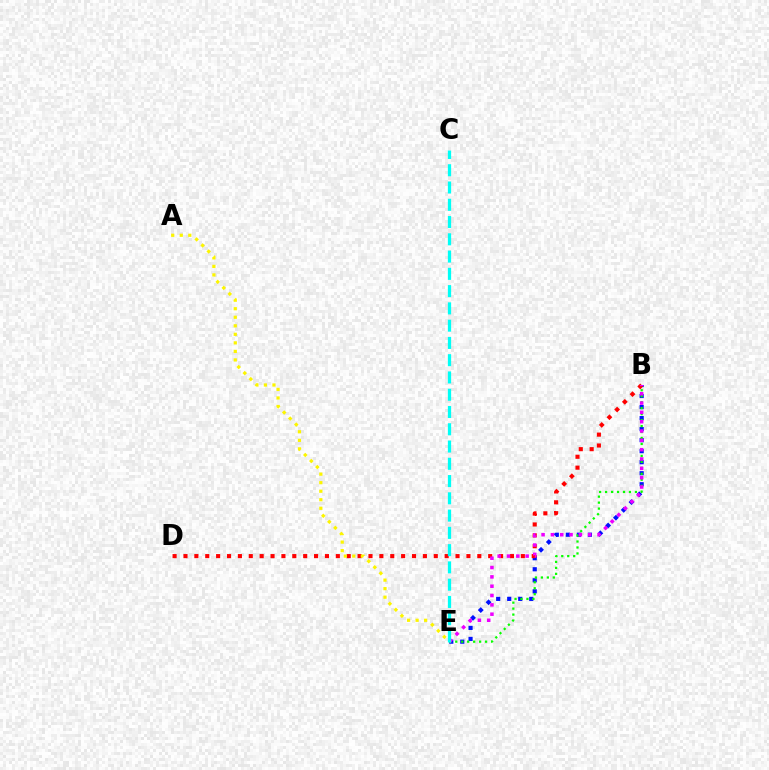{('B', 'E'): [{'color': '#0010ff', 'line_style': 'dotted', 'thickness': 3.0}, {'color': '#08ff00', 'line_style': 'dotted', 'thickness': 1.62}, {'color': '#ee00ff', 'line_style': 'dotted', 'thickness': 2.53}], ('B', 'D'): [{'color': '#ff0000', 'line_style': 'dotted', 'thickness': 2.96}], ('A', 'E'): [{'color': '#fcf500', 'line_style': 'dotted', 'thickness': 2.32}], ('C', 'E'): [{'color': '#00fff6', 'line_style': 'dashed', 'thickness': 2.35}]}